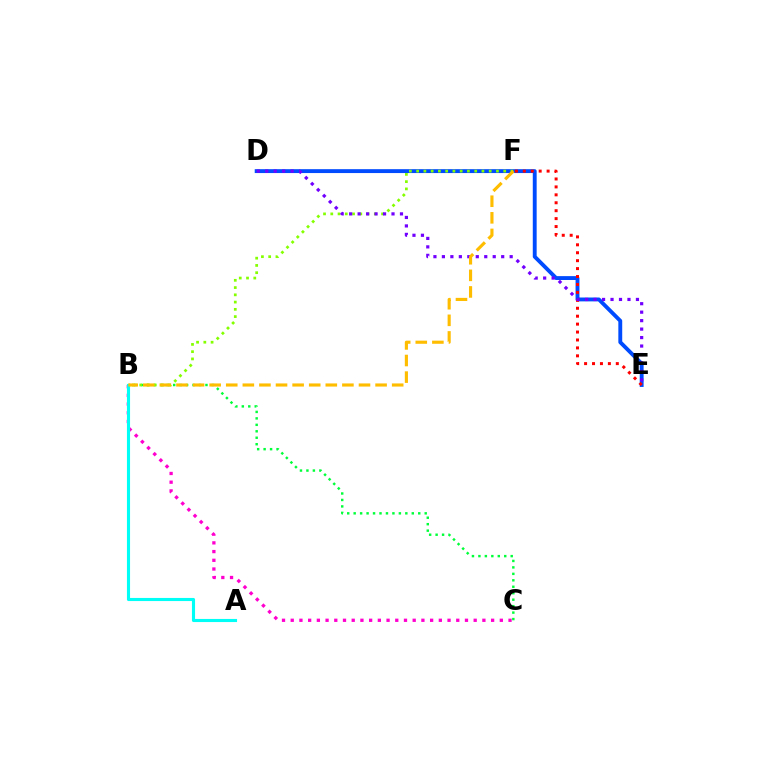{('D', 'E'): [{'color': '#004bff', 'line_style': 'solid', 'thickness': 2.79}, {'color': '#7200ff', 'line_style': 'dotted', 'thickness': 2.3}], ('B', 'C'): [{'color': '#00ff39', 'line_style': 'dotted', 'thickness': 1.75}, {'color': '#ff00cf', 'line_style': 'dotted', 'thickness': 2.37}], ('B', 'F'): [{'color': '#84ff00', 'line_style': 'dotted', 'thickness': 1.97}, {'color': '#ffbd00', 'line_style': 'dashed', 'thickness': 2.25}], ('A', 'B'): [{'color': '#00fff6', 'line_style': 'solid', 'thickness': 2.24}], ('E', 'F'): [{'color': '#ff0000', 'line_style': 'dotted', 'thickness': 2.15}]}